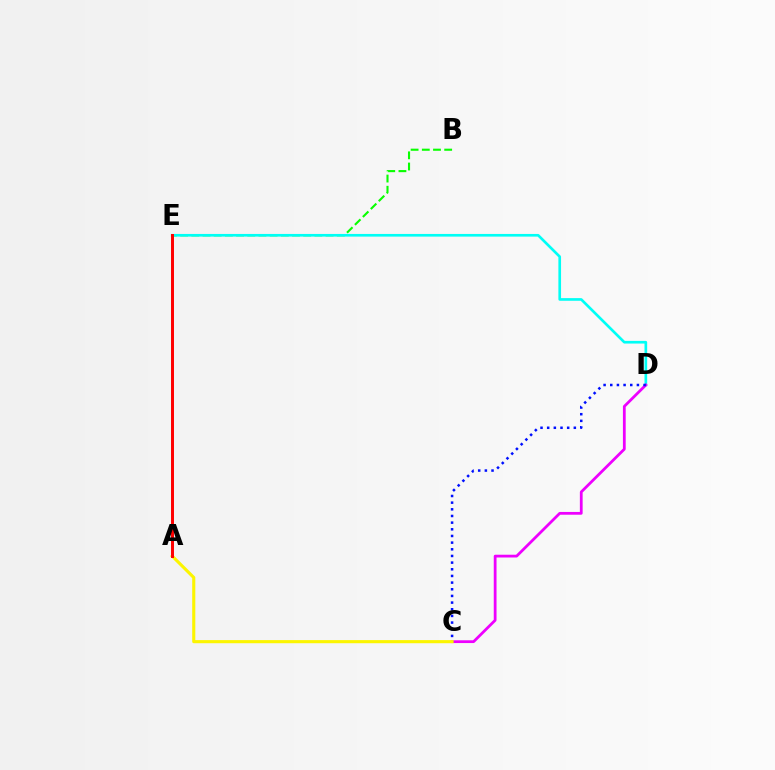{('B', 'E'): [{'color': '#08ff00', 'line_style': 'dashed', 'thickness': 1.52}], ('D', 'E'): [{'color': '#00fff6', 'line_style': 'solid', 'thickness': 1.92}], ('C', 'D'): [{'color': '#ee00ff', 'line_style': 'solid', 'thickness': 2.0}, {'color': '#0010ff', 'line_style': 'dotted', 'thickness': 1.81}], ('A', 'C'): [{'color': '#fcf500', 'line_style': 'solid', 'thickness': 2.24}], ('A', 'E'): [{'color': '#ff0000', 'line_style': 'solid', 'thickness': 2.14}]}